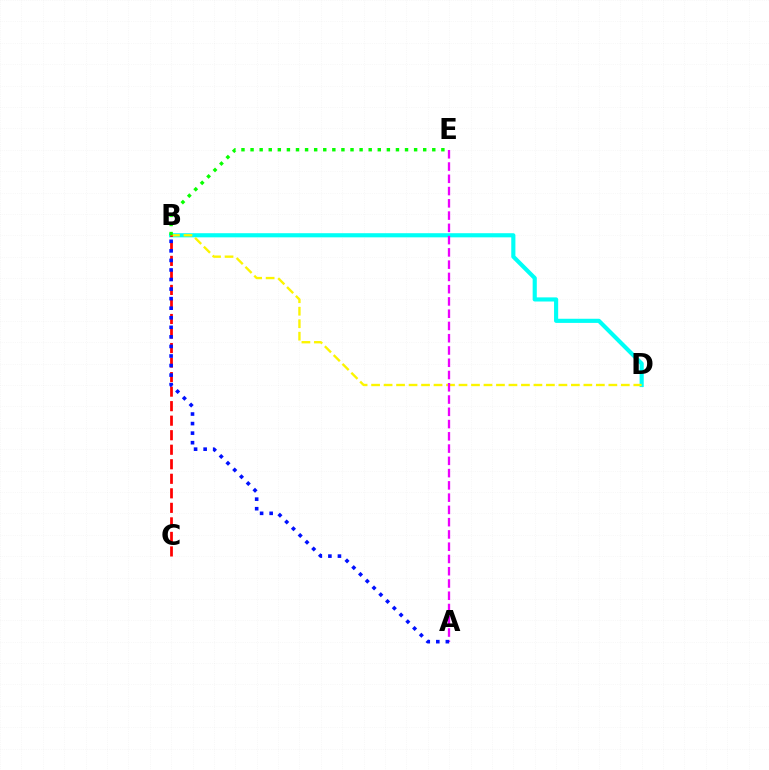{('B', 'D'): [{'color': '#00fff6', 'line_style': 'solid', 'thickness': 2.98}, {'color': '#fcf500', 'line_style': 'dashed', 'thickness': 1.7}], ('B', 'E'): [{'color': '#08ff00', 'line_style': 'dotted', 'thickness': 2.47}], ('A', 'E'): [{'color': '#ee00ff', 'line_style': 'dashed', 'thickness': 1.67}], ('B', 'C'): [{'color': '#ff0000', 'line_style': 'dashed', 'thickness': 1.97}], ('A', 'B'): [{'color': '#0010ff', 'line_style': 'dotted', 'thickness': 2.6}]}